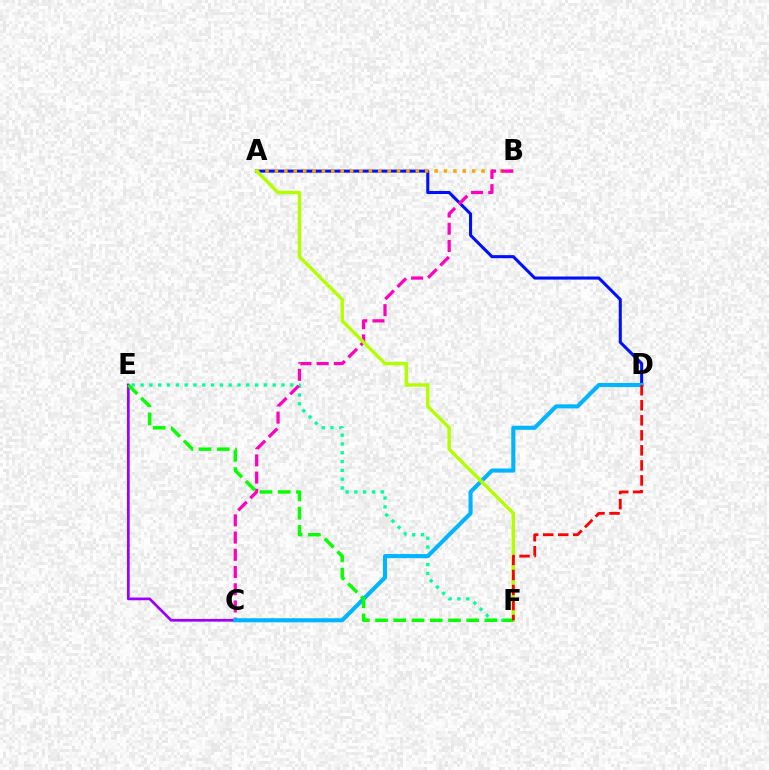{('C', 'E'): [{'color': '#9b00ff', 'line_style': 'solid', 'thickness': 1.96}], ('A', 'D'): [{'color': '#0010ff', 'line_style': 'solid', 'thickness': 2.21}], ('A', 'B'): [{'color': '#ffa500', 'line_style': 'dotted', 'thickness': 2.55}], ('E', 'F'): [{'color': '#00ff9d', 'line_style': 'dotted', 'thickness': 2.39}, {'color': '#08ff00', 'line_style': 'dashed', 'thickness': 2.48}], ('B', 'C'): [{'color': '#ff00bd', 'line_style': 'dashed', 'thickness': 2.34}], ('C', 'D'): [{'color': '#00b5ff', 'line_style': 'solid', 'thickness': 2.95}], ('A', 'F'): [{'color': '#b3ff00', 'line_style': 'solid', 'thickness': 2.46}], ('D', 'F'): [{'color': '#ff0000', 'line_style': 'dashed', 'thickness': 2.04}]}